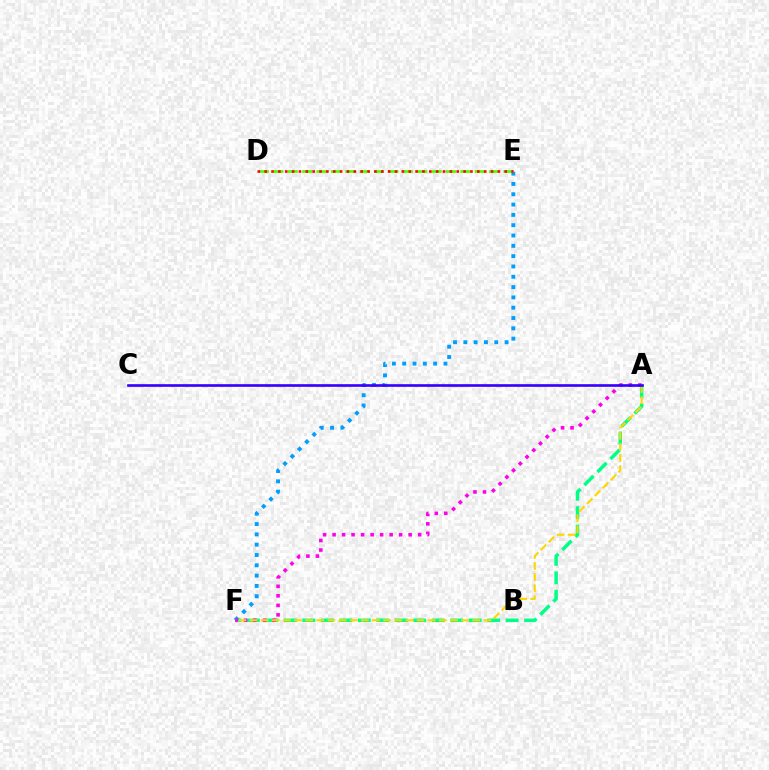{('A', 'F'): [{'color': '#00ff86', 'line_style': 'dashed', 'thickness': 2.51}, {'color': '#ff00ed', 'line_style': 'dotted', 'thickness': 2.58}, {'color': '#ffd500', 'line_style': 'dashed', 'thickness': 1.51}], ('E', 'F'): [{'color': '#009eff', 'line_style': 'dotted', 'thickness': 2.8}], ('D', 'E'): [{'color': '#4fff00', 'line_style': 'dashed', 'thickness': 1.95}, {'color': '#ff0000', 'line_style': 'dotted', 'thickness': 1.86}], ('A', 'C'): [{'color': '#3700ff', 'line_style': 'solid', 'thickness': 1.91}]}